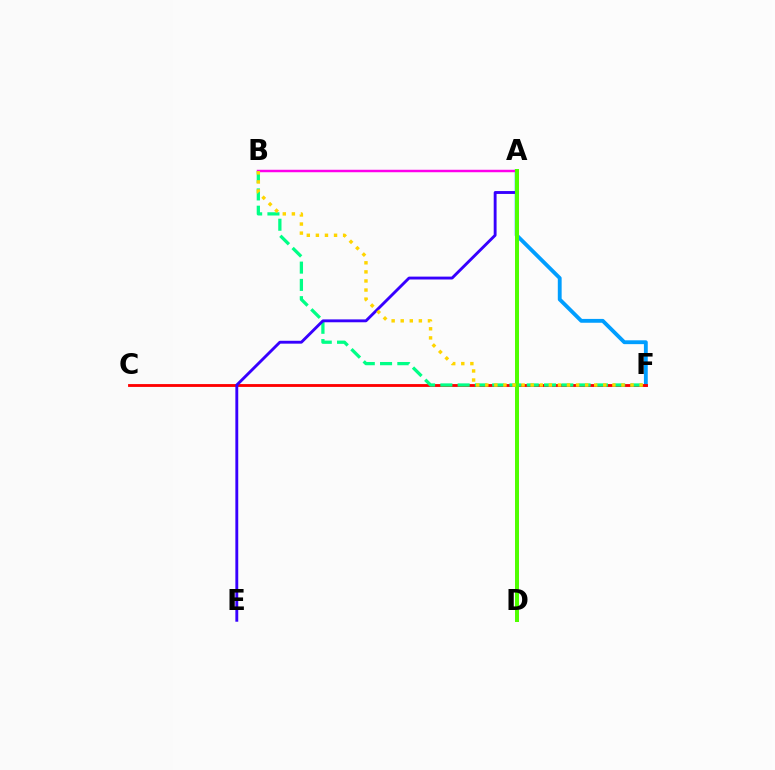{('A', 'F'): [{'color': '#009eff', 'line_style': 'solid', 'thickness': 2.77}], ('C', 'F'): [{'color': '#ff0000', 'line_style': 'solid', 'thickness': 2.04}], ('A', 'B'): [{'color': '#ff00ed', 'line_style': 'solid', 'thickness': 1.77}], ('B', 'F'): [{'color': '#00ff86', 'line_style': 'dashed', 'thickness': 2.35}, {'color': '#ffd500', 'line_style': 'dotted', 'thickness': 2.47}], ('A', 'E'): [{'color': '#3700ff', 'line_style': 'solid', 'thickness': 2.07}], ('A', 'D'): [{'color': '#4fff00', 'line_style': 'solid', 'thickness': 2.88}]}